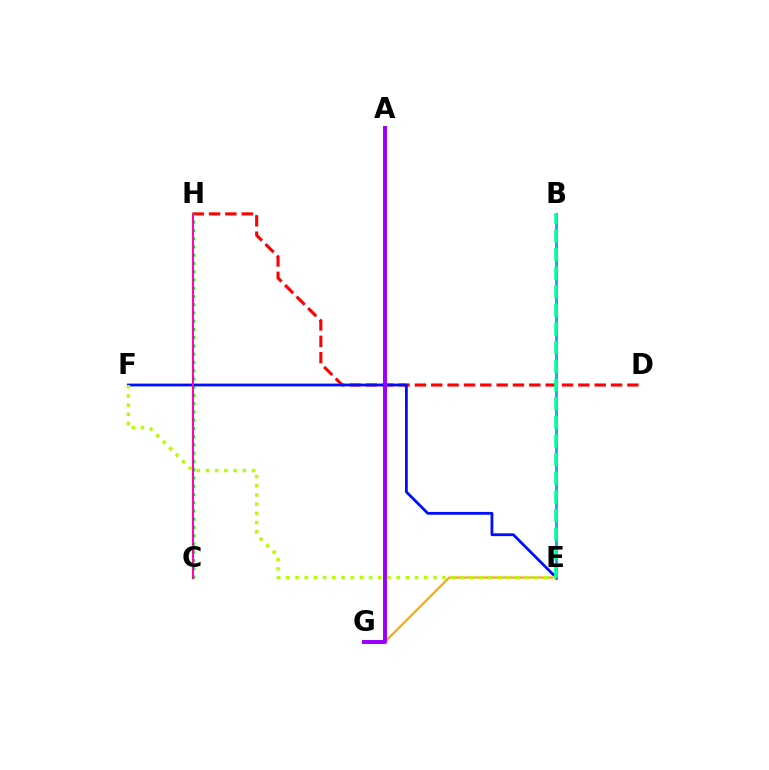{('D', 'H'): [{'color': '#ff0000', 'line_style': 'dashed', 'thickness': 2.22}], ('E', 'G'): [{'color': '#ffa500', 'line_style': 'solid', 'thickness': 1.5}], ('B', 'E'): [{'color': '#00b5ff', 'line_style': 'solid', 'thickness': 2.11}, {'color': '#00ff9d', 'line_style': 'dashed', 'thickness': 2.53}], ('C', 'H'): [{'color': '#08ff00', 'line_style': 'dotted', 'thickness': 2.24}, {'color': '#ff00bd', 'line_style': 'solid', 'thickness': 1.5}], ('E', 'F'): [{'color': '#0010ff', 'line_style': 'solid', 'thickness': 2.02}, {'color': '#b3ff00', 'line_style': 'dotted', 'thickness': 2.5}], ('A', 'G'): [{'color': '#9b00ff', 'line_style': 'solid', 'thickness': 2.86}]}